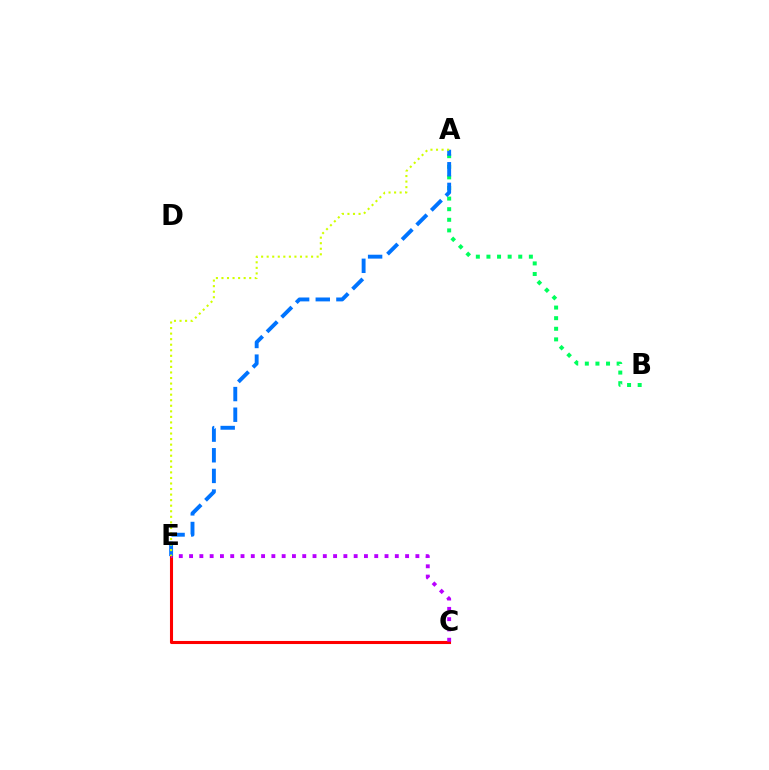{('C', 'E'): [{'color': '#ff0000', 'line_style': 'solid', 'thickness': 2.22}, {'color': '#b900ff', 'line_style': 'dotted', 'thickness': 2.79}], ('A', 'B'): [{'color': '#00ff5c', 'line_style': 'dotted', 'thickness': 2.88}], ('A', 'E'): [{'color': '#0074ff', 'line_style': 'dashed', 'thickness': 2.8}, {'color': '#d1ff00', 'line_style': 'dotted', 'thickness': 1.51}]}